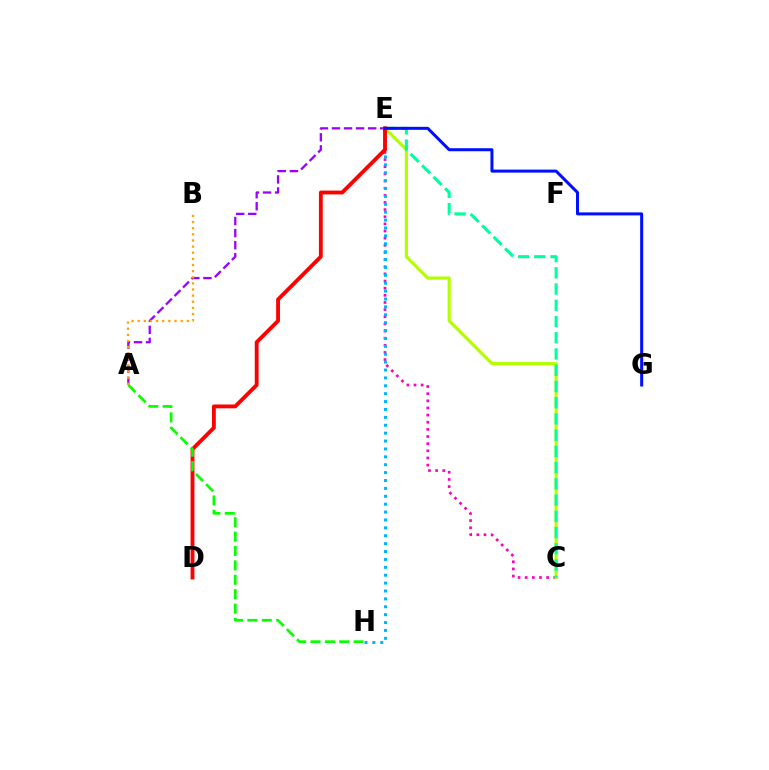{('C', 'E'): [{'color': '#ff00bd', 'line_style': 'dotted', 'thickness': 1.94}, {'color': '#b3ff00', 'line_style': 'solid', 'thickness': 2.27}, {'color': '#00ff9d', 'line_style': 'dashed', 'thickness': 2.21}], ('A', 'E'): [{'color': '#9b00ff', 'line_style': 'dashed', 'thickness': 1.64}], ('A', 'B'): [{'color': '#ffa500', 'line_style': 'dotted', 'thickness': 1.67}], ('E', 'H'): [{'color': '#00b5ff', 'line_style': 'dotted', 'thickness': 2.14}], ('D', 'E'): [{'color': '#ff0000', 'line_style': 'solid', 'thickness': 2.76}], ('A', 'H'): [{'color': '#08ff00', 'line_style': 'dashed', 'thickness': 1.96}], ('E', 'G'): [{'color': '#0010ff', 'line_style': 'solid', 'thickness': 2.17}]}